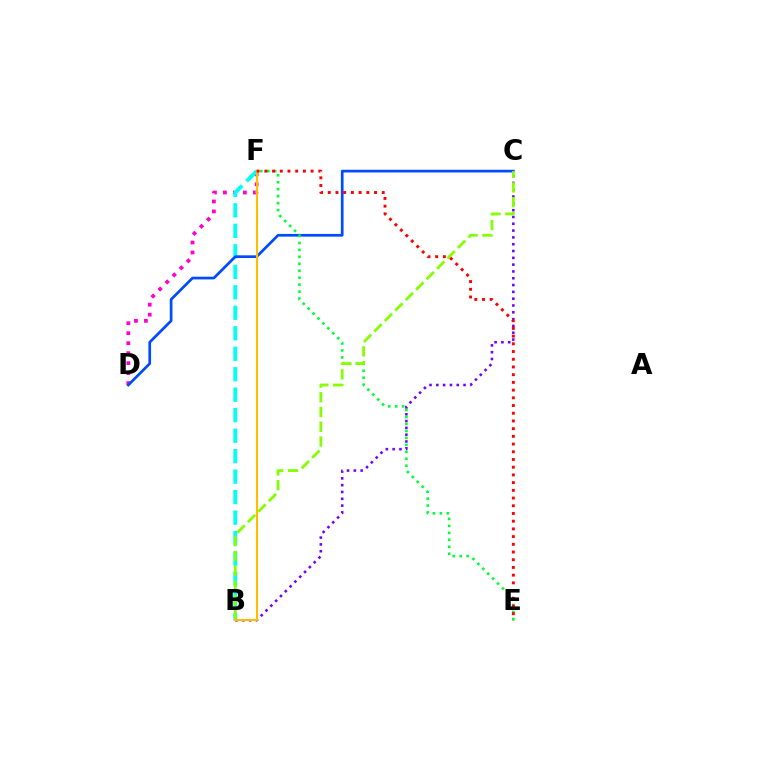{('D', 'F'): [{'color': '#ff00cf', 'line_style': 'dotted', 'thickness': 2.71}], ('B', 'F'): [{'color': '#00fff6', 'line_style': 'dashed', 'thickness': 2.78}, {'color': '#ffbd00', 'line_style': 'solid', 'thickness': 1.52}], ('B', 'C'): [{'color': '#7200ff', 'line_style': 'dotted', 'thickness': 1.85}, {'color': '#84ff00', 'line_style': 'dashed', 'thickness': 2.01}], ('C', 'D'): [{'color': '#004bff', 'line_style': 'solid', 'thickness': 1.94}], ('E', 'F'): [{'color': '#00ff39', 'line_style': 'dotted', 'thickness': 1.89}, {'color': '#ff0000', 'line_style': 'dotted', 'thickness': 2.09}]}